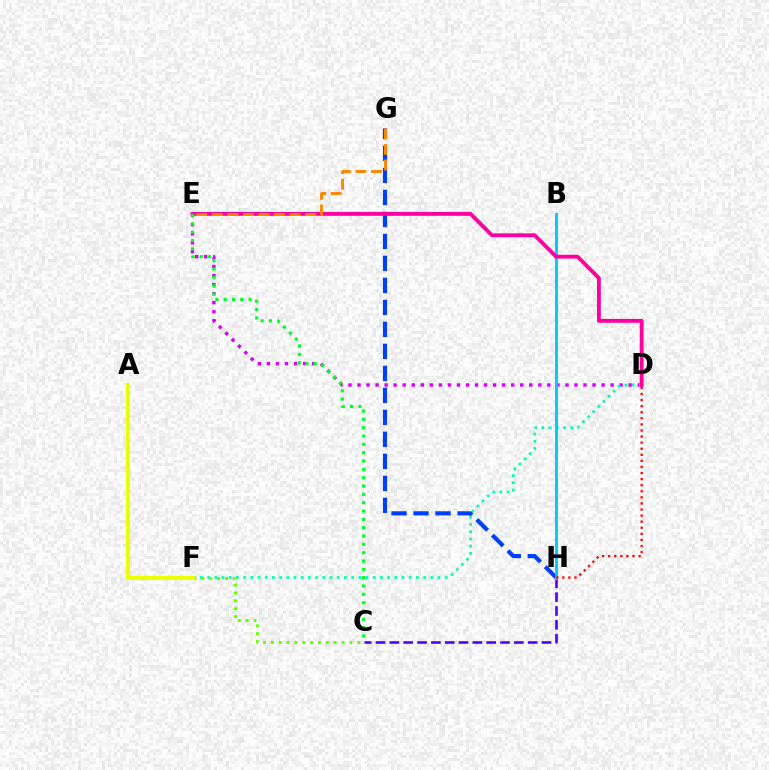{('G', 'H'): [{'color': '#003fff', 'line_style': 'dashed', 'thickness': 2.99}], ('D', 'E'): [{'color': '#d600ff', 'line_style': 'dotted', 'thickness': 2.46}, {'color': '#ff00a0', 'line_style': 'solid', 'thickness': 2.77}], ('D', 'F'): [{'color': '#00ffaf', 'line_style': 'dotted', 'thickness': 1.96}], ('C', 'H'): [{'color': '#4f00ff', 'line_style': 'dashed', 'thickness': 1.88}], ('B', 'H'): [{'color': '#00c7ff', 'line_style': 'solid', 'thickness': 2.05}], ('D', 'H'): [{'color': '#ff0000', 'line_style': 'dotted', 'thickness': 1.65}], ('E', 'G'): [{'color': '#ff8800', 'line_style': 'dashed', 'thickness': 2.11}], ('C', 'F'): [{'color': '#66ff00', 'line_style': 'dotted', 'thickness': 2.13}], ('C', 'E'): [{'color': '#00ff27', 'line_style': 'dotted', 'thickness': 2.26}], ('A', 'F'): [{'color': '#eeff00', 'line_style': 'solid', 'thickness': 2.89}]}